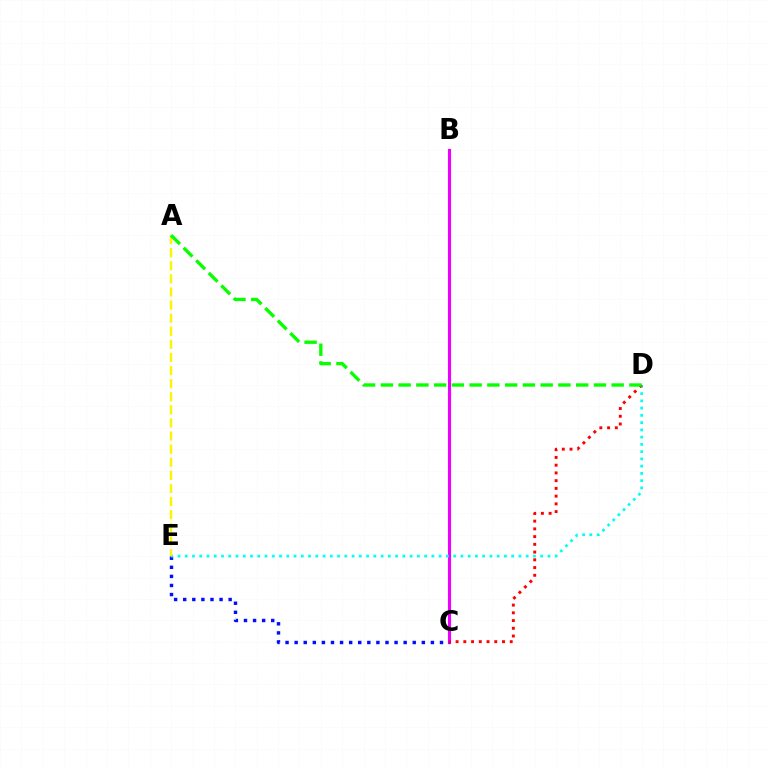{('B', 'C'): [{'color': '#ee00ff', 'line_style': 'solid', 'thickness': 2.24}], ('C', 'E'): [{'color': '#0010ff', 'line_style': 'dotted', 'thickness': 2.47}], ('D', 'E'): [{'color': '#00fff6', 'line_style': 'dotted', 'thickness': 1.97}], ('A', 'E'): [{'color': '#fcf500', 'line_style': 'dashed', 'thickness': 1.78}], ('C', 'D'): [{'color': '#ff0000', 'line_style': 'dotted', 'thickness': 2.1}], ('A', 'D'): [{'color': '#08ff00', 'line_style': 'dashed', 'thickness': 2.41}]}